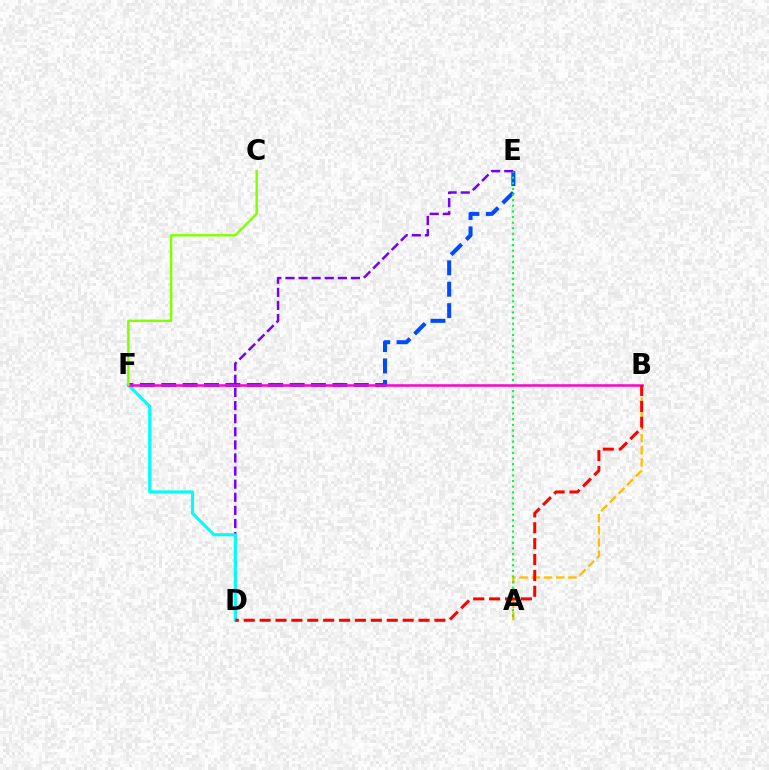{('A', 'B'): [{'color': '#ffbd00', 'line_style': 'dashed', 'thickness': 1.66}], ('E', 'F'): [{'color': '#004bff', 'line_style': 'dashed', 'thickness': 2.91}], ('A', 'E'): [{'color': '#00ff39', 'line_style': 'dotted', 'thickness': 1.53}], ('D', 'E'): [{'color': '#7200ff', 'line_style': 'dashed', 'thickness': 1.78}], ('D', 'F'): [{'color': '#00fff6', 'line_style': 'solid', 'thickness': 2.27}], ('B', 'F'): [{'color': '#ff00cf', 'line_style': 'solid', 'thickness': 1.81}], ('B', 'D'): [{'color': '#ff0000', 'line_style': 'dashed', 'thickness': 2.16}], ('C', 'F'): [{'color': '#84ff00', 'line_style': 'solid', 'thickness': 1.74}]}